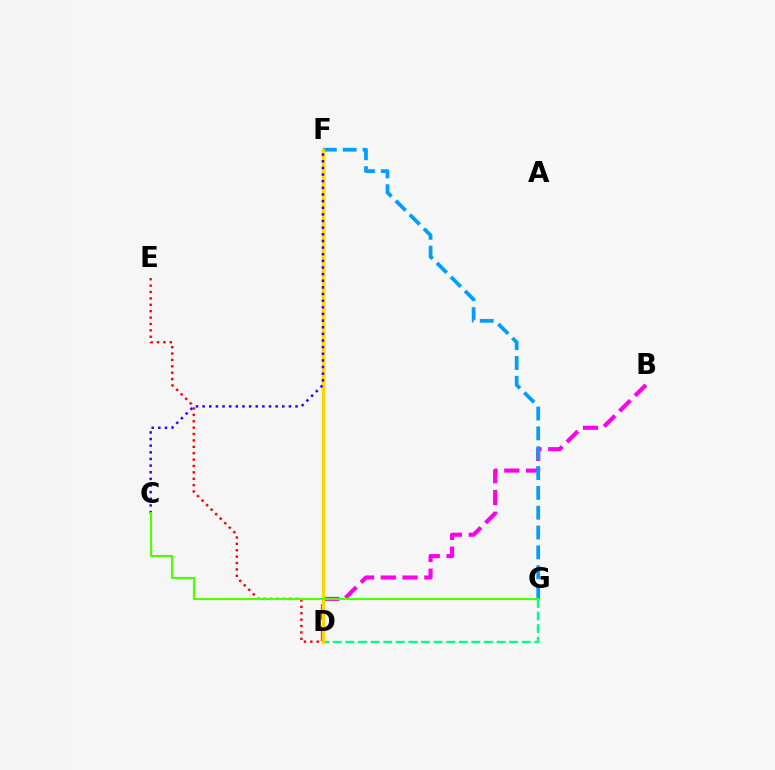{('B', 'D'): [{'color': '#ff00ed', 'line_style': 'dashed', 'thickness': 2.96}], ('D', 'G'): [{'color': '#00ff86', 'line_style': 'dashed', 'thickness': 1.71}], ('F', 'G'): [{'color': '#009eff', 'line_style': 'dashed', 'thickness': 2.69}], ('D', 'F'): [{'color': '#ffd500', 'line_style': 'solid', 'thickness': 2.43}], ('D', 'E'): [{'color': '#ff0000', 'line_style': 'dotted', 'thickness': 1.74}], ('C', 'F'): [{'color': '#3700ff', 'line_style': 'dotted', 'thickness': 1.8}], ('C', 'G'): [{'color': '#4fff00', 'line_style': 'solid', 'thickness': 1.56}]}